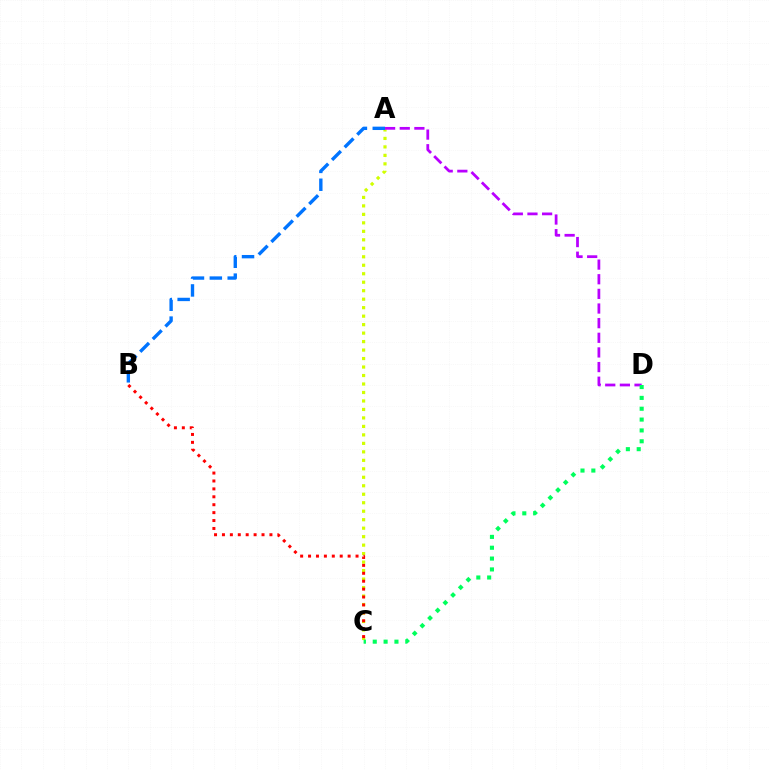{('A', 'C'): [{'color': '#d1ff00', 'line_style': 'dotted', 'thickness': 2.3}], ('A', 'D'): [{'color': '#b900ff', 'line_style': 'dashed', 'thickness': 1.99}], ('C', 'D'): [{'color': '#00ff5c', 'line_style': 'dotted', 'thickness': 2.95}], ('B', 'C'): [{'color': '#ff0000', 'line_style': 'dotted', 'thickness': 2.15}], ('A', 'B'): [{'color': '#0074ff', 'line_style': 'dashed', 'thickness': 2.43}]}